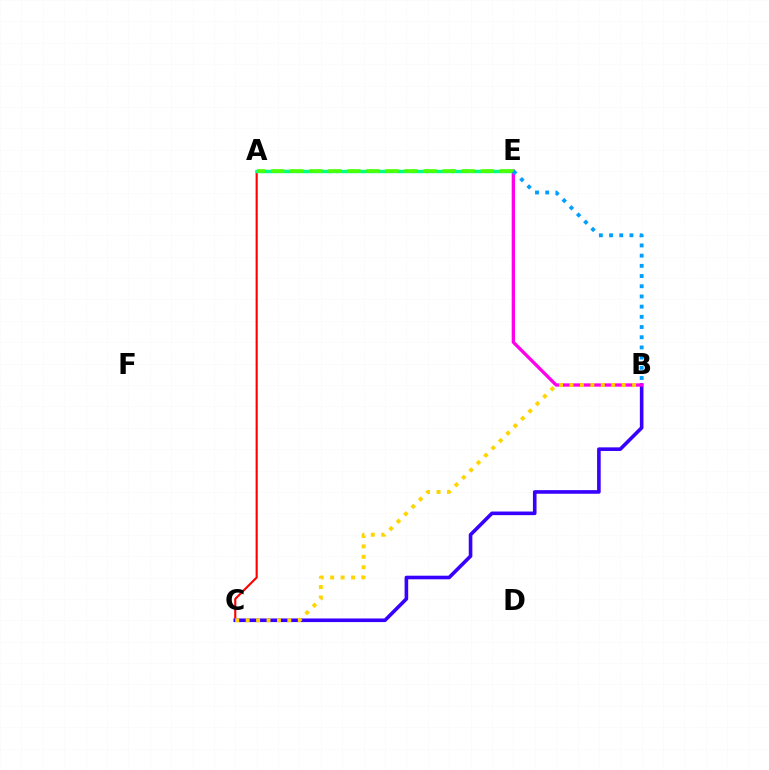{('A', 'C'): [{'color': '#ff0000', 'line_style': 'solid', 'thickness': 1.54}], ('B', 'C'): [{'color': '#3700ff', 'line_style': 'solid', 'thickness': 2.6}, {'color': '#ffd500', 'line_style': 'dotted', 'thickness': 2.83}], ('B', 'E'): [{'color': '#ff00ed', 'line_style': 'solid', 'thickness': 2.38}, {'color': '#009eff', 'line_style': 'dotted', 'thickness': 2.77}], ('A', 'E'): [{'color': '#00ff86', 'line_style': 'solid', 'thickness': 2.47}, {'color': '#4fff00', 'line_style': 'dashed', 'thickness': 2.59}]}